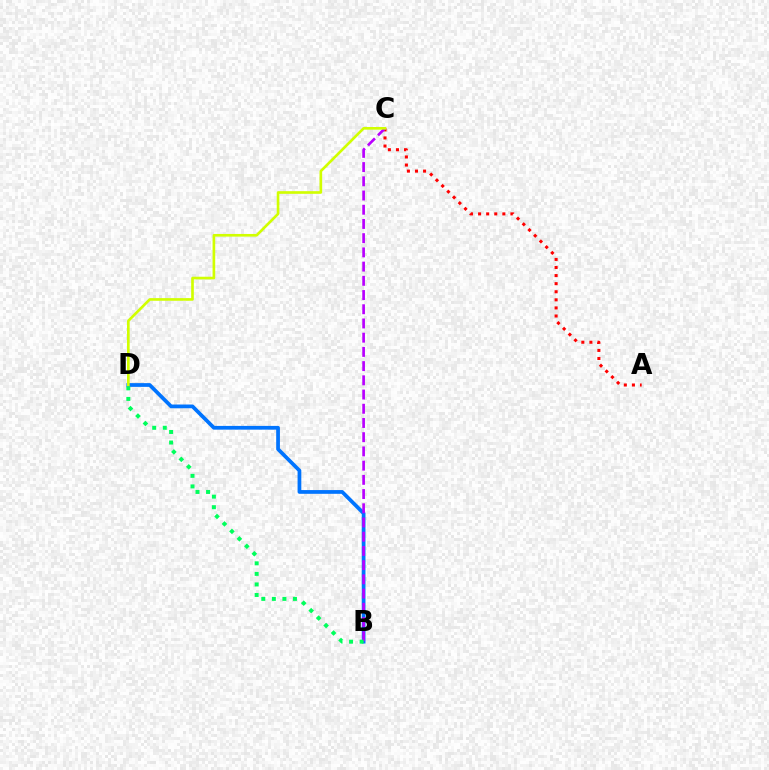{('A', 'C'): [{'color': '#ff0000', 'line_style': 'dotted', 'thickness': 2.2}], ('B', 'D'): [{'color': '#0074ff', 'line_style': 'solid', 'thickness': 2.69}, {'color': '#00ff5c', 'line_style': 'dotted', 'thickness': 2.87}], ('B', 'C'): [{'color': '#b900ff', 'line_style': 'dashed', 'thickness': 1.93}], ('C', 'D'): [{'color': '#d1ff00', 'line_style': 'solid', 'thickness': 1.91}]}